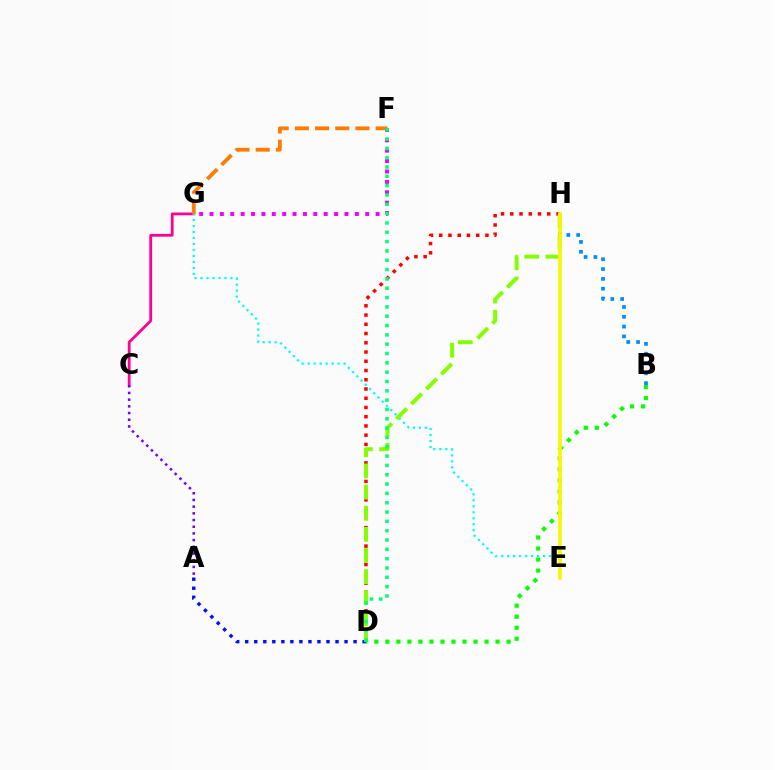{('D', 'H'): [{'color': '#ff0000', 'line_style': 'dotted', 'thickness': 2.51}, {'color': '#84ff00', 'line_style': 'dashed', 'thickness': 2.87}], ('B', 'H'): [{'color': '#008cff', 'line_style': 'dotted', 'thickness': 2.67}], ('C', 'G'): [{'color': '#ff0094', 'line_style': 'solid', 'thickness': 2.01}], ('F', 'G'): [{'color': '#ff7c00', 'line_style': 'dashed', 'thickness': 2.74}, {'color': '#ee00ff', 'line_style': 'dotted', 'thickness': 2.82}], ('E', 'G'): [{'color': '#00fff6', 'line_style': 'dotted', 'thickness': 1.63}], ('B', 'D'): [{'color': '#08ff00', 'line_style': 'dotted', 'thickness': 2.99}], ('A', 'D'): [{'color': '#0010ff', 'line_style': 'dotted', 'thickness': 2.45}], ('D', 'F'): [{'color': '#00ff74', 'line_style': 'dotted', 'thickness': 2.53}], ('E', 'H'): [{'color': '#fcf500', 'line_style': 'solid', 'thickness': 2.63}], ('A', 'C'): [{'color': '#7200ff', 'line_style': 'dotted', 'thickness': 1.82}]}